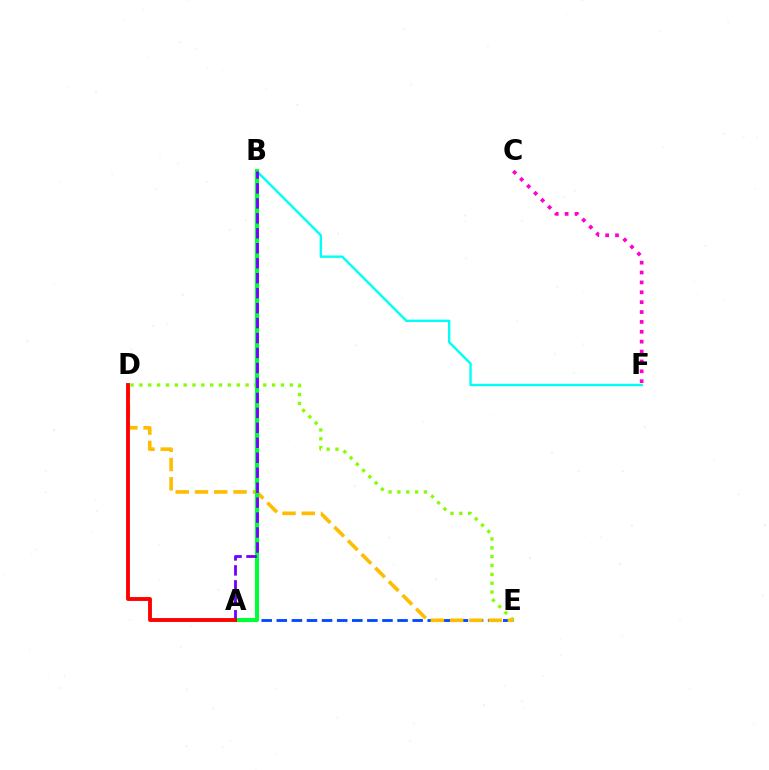{('A', 'E'): [{'color': '#004bff', 'line_style': 'dashed', 'thickness': 2.05}], ('C', 'F'): [{'color': '#ff00cf', 'line_style': 'dotted', 'thickness': 2.68}], ('D', 'E'): [{'color': '#84ff00', 'line_style': 'dotted', 'thickness': 2.4}, {'color': '#ffbd00', 'line_style': 'dashed', 'thickness': 2.62}], ('B', 'F'): [{'color': '#00fff6', 'line_style': 'solid', 'thickness': 1.72}], ('A', 'B'): [{'color': '#00ff39', 'line_style': 'solid', 'thickness': 2.94}, {'color': '#7200ff', 'line_style': 'dashed', 'thickness': 2.03}], ('A', 'D'): [{'color': '#ff0000', 'line_style': 'solid', 'thickness': 2.78}]}